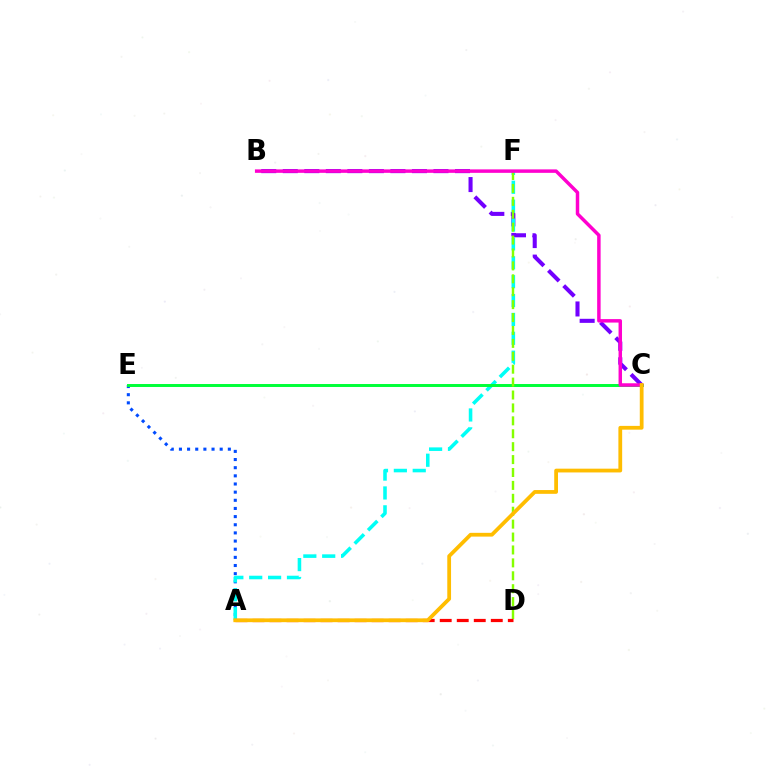{('B', 'C'): [{'color': '#7200ff', 'line_style': 'dashed', 'thickness': 2.92}, {'color': '#ff00cf', 'line_style': 'solid', 'thickness': 2.5}], ('A', 'E'): [{'color': '#004bff', 'line_style': 'dotted', 'thickness': 2.21}], ('A', 'F'): [{'color': '#00fff6', 'line_style': 'dashed', 'thickness': 2.56}], ('C', 'E'): [{'color': '#00ff39', 'line_style': 'solid', 'thickness': 2.13}], ('D', 'F'): [{'color': '#84ff00', 'line_style': 'dashed', 'thickness': 1.75}], ('A', 'D'): [{'color': '#ff0000', 'line_style': 'dashed', 'thickness': 2.31}], ('A', 'C'): [{'color': '#ffbd00', 'line_style': 'solid', 'thickness': 2.72}]}